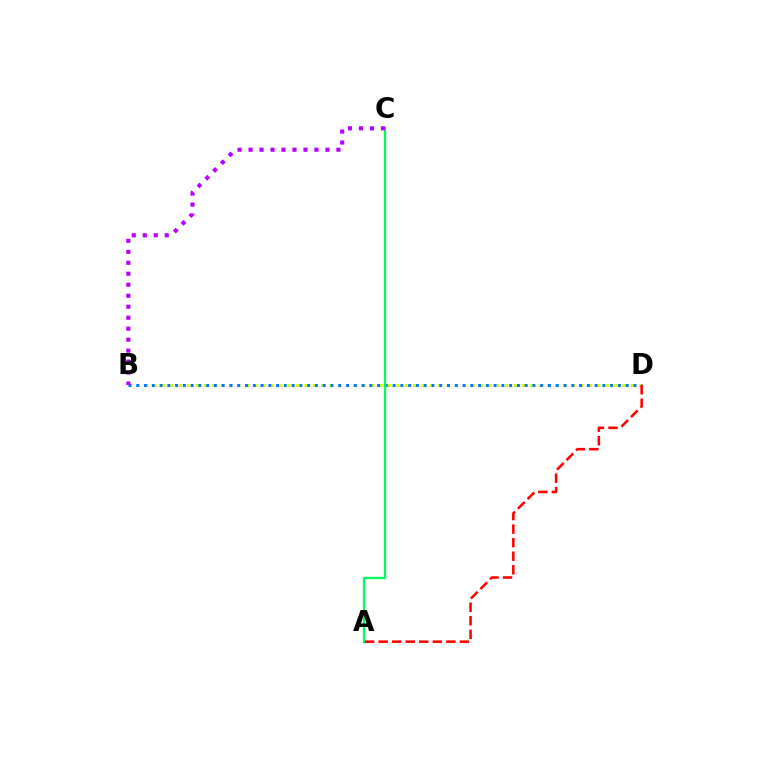{('B', 'D'): [{'color': '#d1ff00', 'line_style': 'dotted', 'thickness': 2.27}, {'color': '#0074ff', 'line_style': 'dotted', 'thickness': 2.11}], ('A', 'C'): [{'color': '#00ff5c', 'line_style': 'solid', 'thickness': 1.66}], ('B', 'C'): [{'color': '#b900ff', 'line_style': 'dotted', 'thickness': 2.98}], ('A', 'D'): [{'color': '#ff0000', 'line_style': 'dashed', 'thickness': 1.84}]}